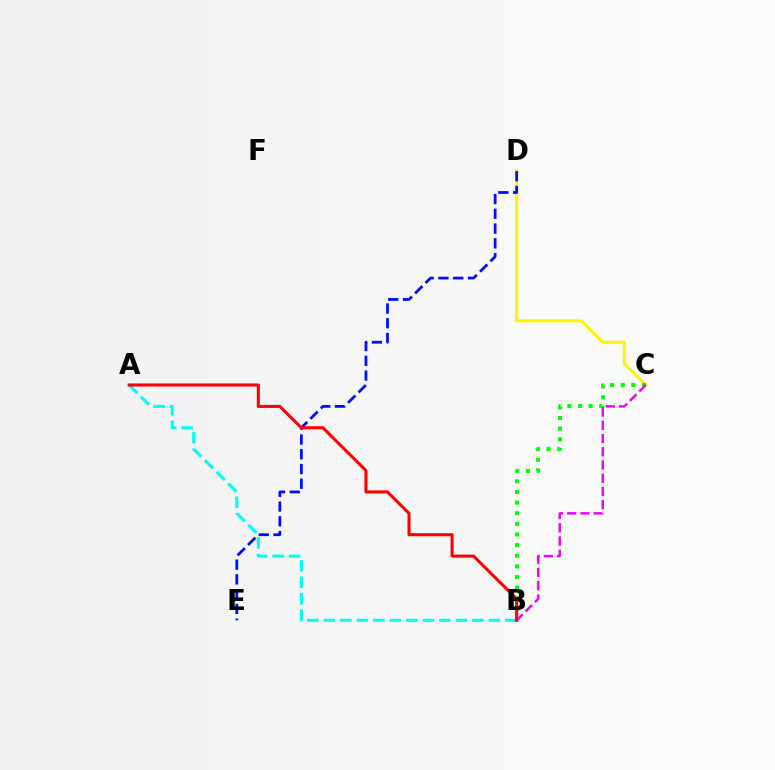{('C', 'D'): [{'color': '#fcf500', 'line_style': 'solid', 'thickness': 2.18}], ('B', 'C'): [{'color': '#08ff00', 'line_style': 'dotted', 'thickness': 2.89}, {'color': '#ee00ff', 'line_style': 'dashed', 'thickness': 1.8}], ('D', 'E'): [{'color': '#0010ff', 'line_style': 'dashed', 'thickness': 2.01}], ('A', 'B'): [{'color': '#00fff6', 'line_style': 'dashed', 'thickness': 2.24}, {'color': '#ff0000', 'line_style': 'solid', 'thickness': 2.21}]}